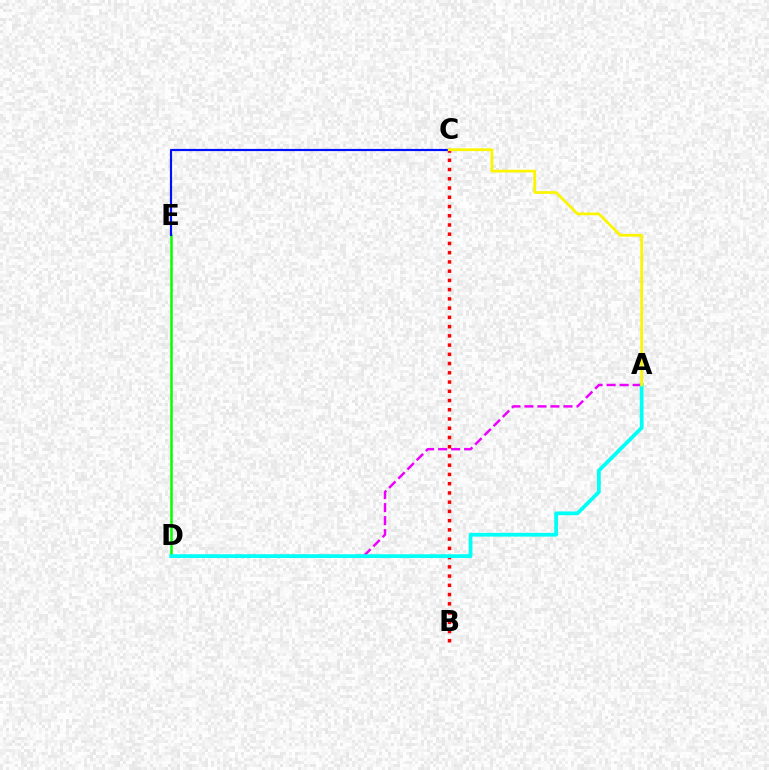{('B', 'C'): [{'color': '#ff0000', 'line_style': 'dotted', 'thickness': 2.51}], ('D', 'E'): [{'color': '#08ff00', 'line_style': 'solid', 'thickness': 1.81}], ('A', 'D'): [{'color': '#ee00ff', 'line_style': 'dashed', 'thickness': 1.77}, {'color': '#00fff6', 'line_style': 'solid', 'thickness': 2.7}], ('C', 'E'): [{'color': '#0010ff', 'line_style': 'solid', 'thickness': 1.57}], ('A', 'C'): [{'color': '#fcf500', 'line_style': 'solid', 'thickness': 1.98}]}